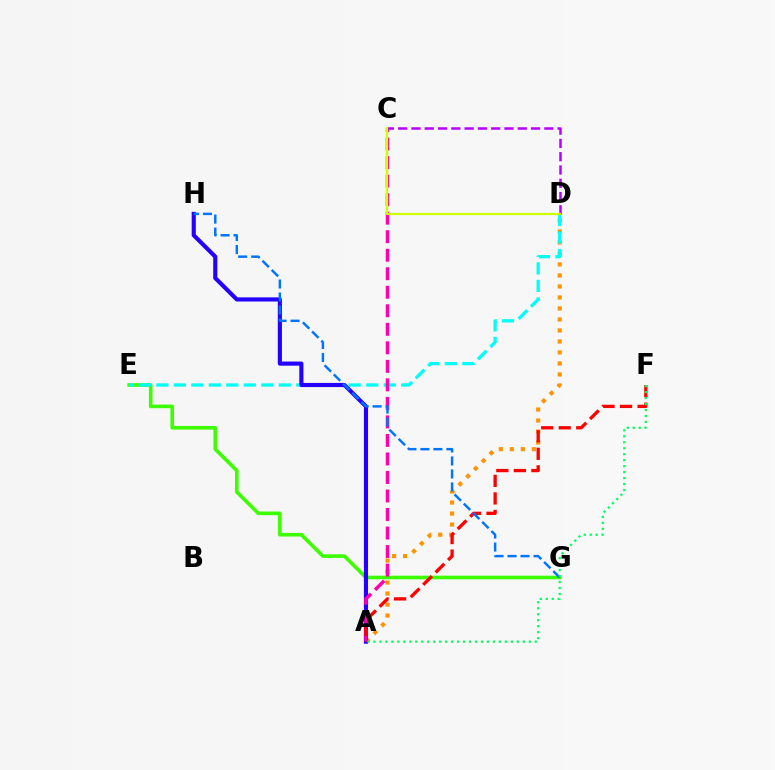{('E', 'G'): [{'color': '#3dff00', 'line_style': 'solid', 'thickness': 2.61}], ('A', 'D'): [{'color': '#ff9400', 'line_style': 'dotted', 'thickness': 2.99}], ('D', 'E'): [{'color': '#00fff6', 'line_style': 'dashed', 'thickness': 2.38}], ('A', 'H'): [{'color': '#2500ff', 'line_style': 'solid', 'thickness': 2.98}], ('A', 'C'): [{'color': '#ff00ac', 'line_style': 'dashed', 'thickness': 2.52}], ('C', 'D'): [{'color': '#b900ff', 'line_style': 'dashed', 'thickness': 1.81}, {'color': '#d1ff00', 'line_style': 'solid', 'thickness': 1.57}], ('A', 'F'): [{'color': '#ff0000', 'line_style': 'dashed', 'thickness': 2.38}, {'color': '#00ff5c', 'line_style': 'dotted', 'thickness': 1.62}], ('G', 'H'): [{'color': '#0074ff', 'line_style': 'dashed', 'thickness': 1.77}]}